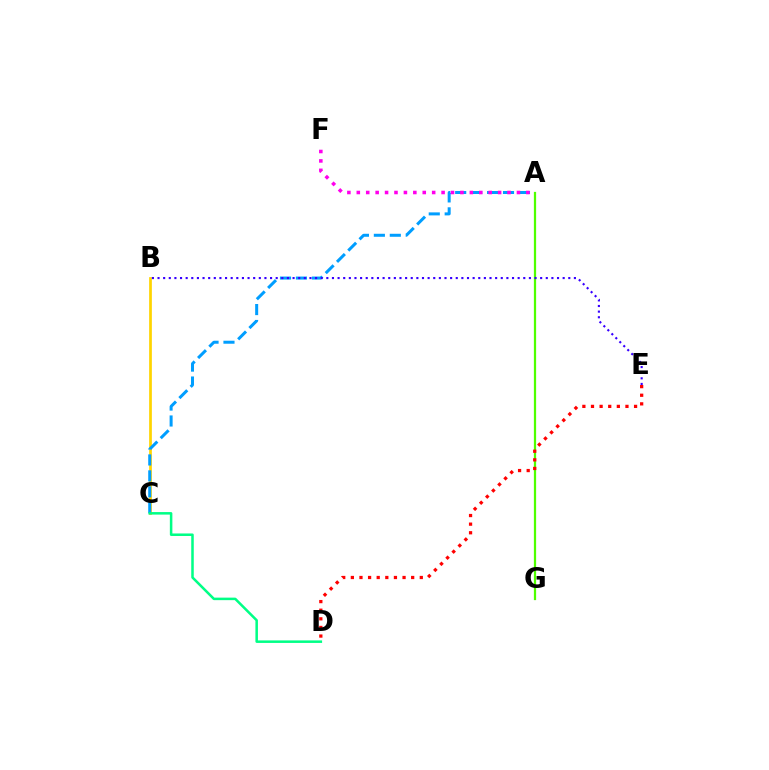{('B', 'C'): [{'color': '#ffd500', 'line_style': 'solid', 'thickness': 1.96}], ('A', 'G'): [{'color': '#4fff00', 'line_style': 'solid', 'thickness': 1.61}], ('A', 'C'): [{'color': '#009eff', 'line_style': 'dashed', 'thickness': 2.17}], ('B', 'E'): [{'color': '#3700ff', 'line_style': 'dotted', 'thickness': 1.53}], ('C', 'D'): [{'color': '#00ff86', 'line_style': 'solid', 'thickness': 1.82}], ('A', 'F'): [{'color': '#ff00ed', 'line_style': 'dotted', 'thickness': 2.56}], ('D', 'E'): [{'color': '#ff0000', 'line_style': 'dotted', 'thickness': 2.34}]}